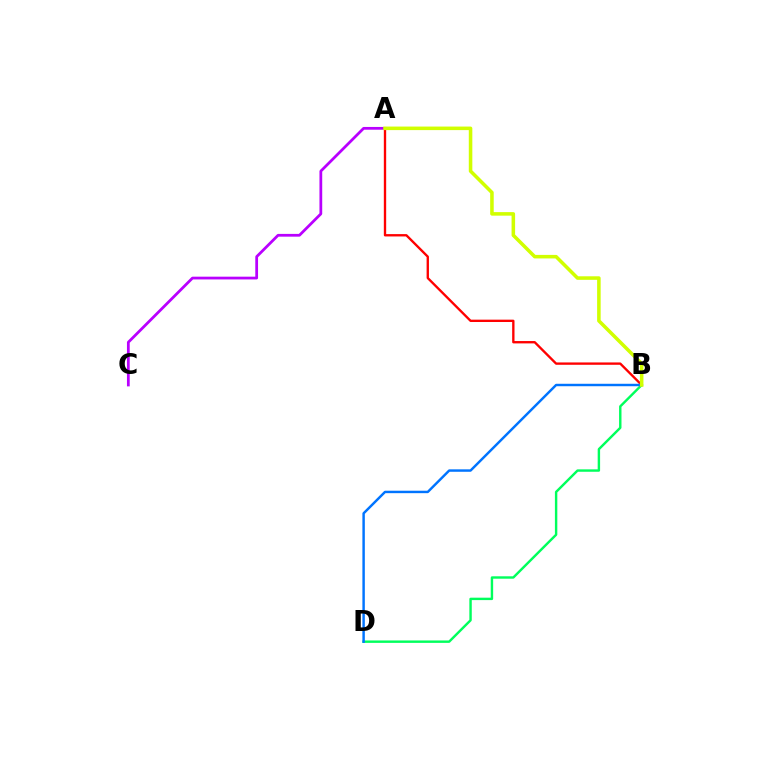{('A', 'B'): [{'color': '#ff0000', 'line_style': 'solid', 'thickness': 1.69}, {'color': '#d1ff00', 'line_style': 'solid', 'thickness': 2.55}], ('A', 'C'): [{'color': '#b900ff', 'line_style': 'solid', 'thickness': 1.99}], ('B', 'D'): [{'color': '#00ff5c', 'line_style': 'solid', 'thickness': 1.74}, {'color': '#0074ff', 'line_style': 'solid', 'thickness': 1.76}]}